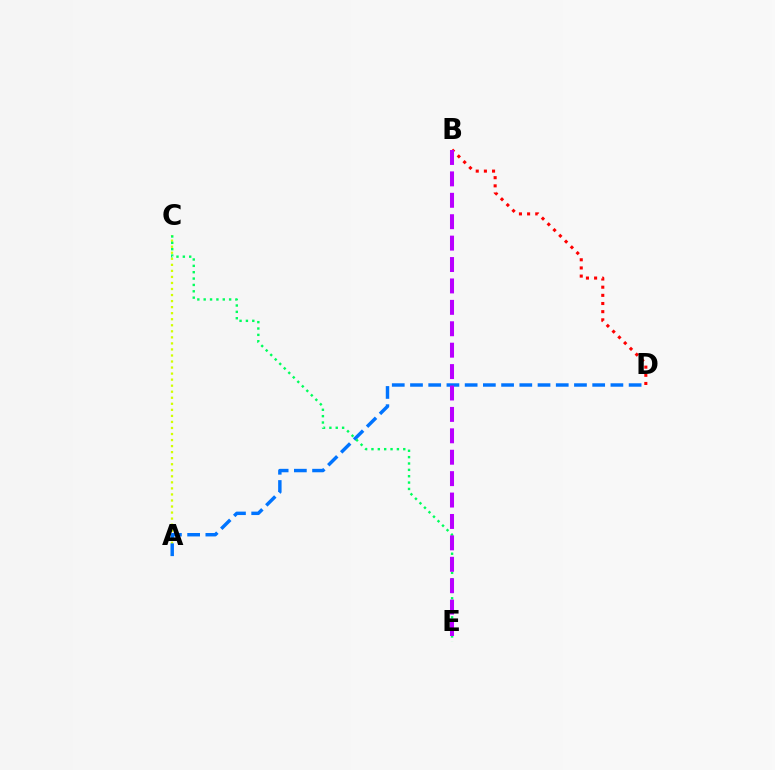{('B', 'D'): [{'color': '#ff0000', 'line_style': 'dotted', 'thickness': 2.22}], ('A', 'C'): [{'color': '#d1ff00', 'line_style': 'dotted', 'thickness': 1.64}], ('A', 'D'): [{'color': '#0074ff', 'line_style': 'dashed', 'thickness': 2.48}], ('C', 'E'): [{'color': '#00ff5c', 'line_style': 'dotted', 'thickness': 1.73}], ('B', 'E'): [{'color': '#b900ff', 'line_style': 'dashed', 'thickness': 2.91}]}